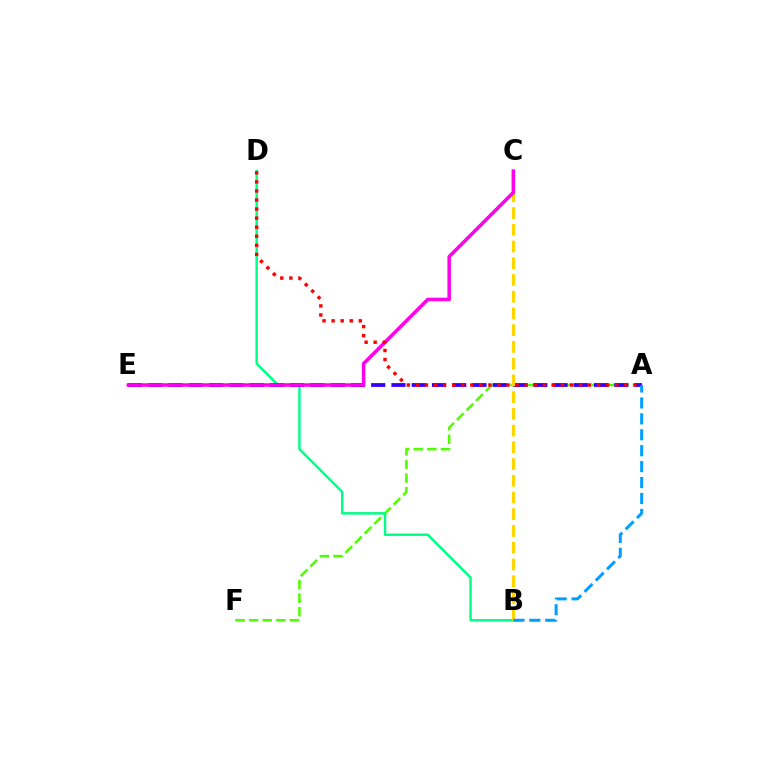{('A', 'F'): [{'color': '#4fff00', 'line_style': 'dashed', 'thickness': 1.85}], ('B', 'D'): [{'color': '#00ff86', 'line_style': 'solid', 'thickness': 1.78}], ('A', 'E'): [{'color': '#3700ff', 'line_style': 'dashed', 'thickness': 2.75}], ('B', 'C'): [{'color': '#ffd500', 'line_style': 'dashed', 'thickness': 2.27}], ('C', 'E'): [{'color': '#ff00ed', 'line_style': 'solid', 'thickness': 2.52}], ('A', 'D'): [{'color': '#ff0000', 'line_style': 'dotted', 'thickness': 2.46}], ('A', 'B'): [{'color': '#009eff', 'line_style': 'dashed', 'thickness': 2.16}]}